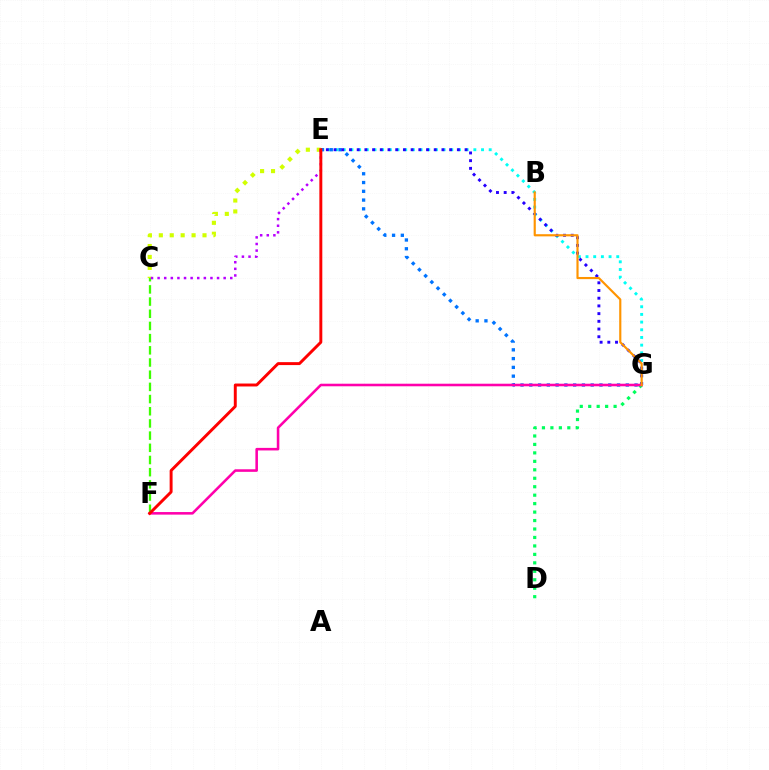{('E', 'G'): [{'color': '#00fff6', 'line_style': 'dotted', 'thickness': 2.09}, {'color': '#0074ff', 'line_style': 'dotted', 'thickness': 2.38}, {'color': '#2500ff', 'line_style': 'dotted', 'thickness': 2.09}], ('C', 'F'): [{'color': '#3dff00', 'line_style': 'dashed', 'thickness': 1.66}], ('D', 'G'): [{'color': '#00ff5c', 'line_style': 'dotted', 'thickness': 2.3}], ('F', 'G'): [{'color': '#ff00ac', 'line_style': 'solid', 'thickness': 1.85}], ('C', 'E'): [{'color': '#d1ff00', 'line_style': 'dotted', 'thickness': 2.97}, {'color': '#b900ff', 'line_style': 'dotted', 'thickness': 1.79}], ('B', 'G'): [{'color': '#ff9400', 'line_style': 'solid', 'thickness': 1.55}], ('E', 'F'): [{'color': '#ff0000', 'line_style': 'solid', 'thickness': 2.12}]}